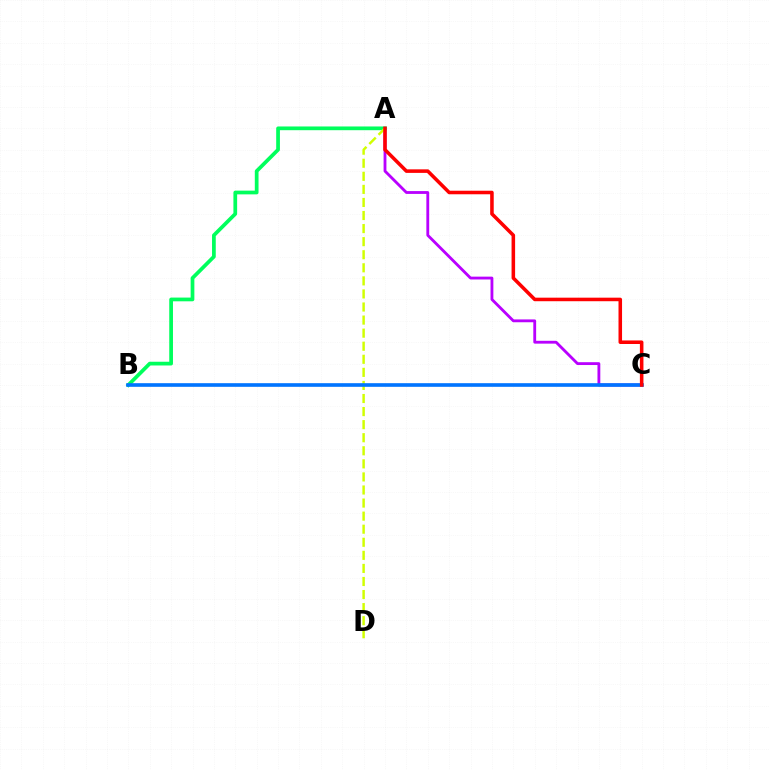{('A', 'C'): [{'color': '#b900ff', 'line_style': 'solid', 'thickness': 2.04}, {'color': '#ff0000', 'line_style': 'solid', 'thickness': 2.55}], ('A', 'B'): [{'color': '#00ff5c', 'line_style': 'solid', 'thickness': 2.69}], ('A', 'D'): [{'color': '#d1ff00', 'line_style': 'dashed', 'thickness': 1.78}], ('B', 'C'): [{'color': '#0074ff', 'line_style': 'solid', 'thickness': 2.62}]}